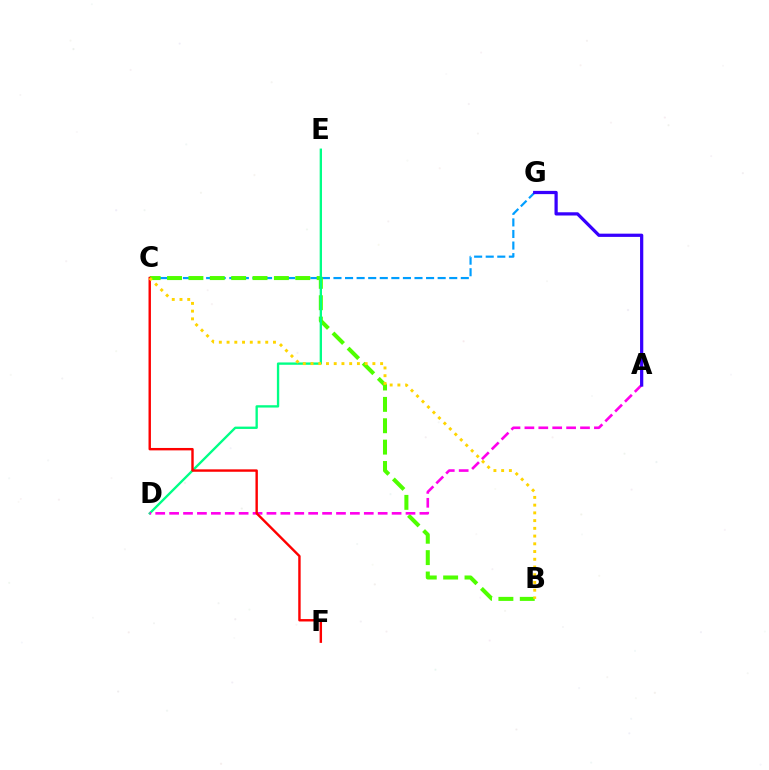{('C', 'G'): [{'color': '#009eff', 'line_style': 'dashed', 'thickness': 1.57}], ('B', 'C'): [{'color': '#4fff00', 'line_style': 'dashed', 'thickness': 2.9}, {'color': '#ffd500', 'line_style': 'dotted', 'thickness': 2.1}], ('D', 'E'): [{'color': '#00ff86', 'line_style': 'solid', 'thickness': 1.68}], ('A', 'D'): [{'color': '#ff00ed', 'line_style': 'dashed', 'thickness': 1.89}], ('C', 'F'): [{'color': '#ff0000', 'line_style': 'solid', 'thickness': 1.74}], ('A', 'G'): [{'color': '#3700ff', 'line_style': 'solid', 'thickness': 2.33}]}